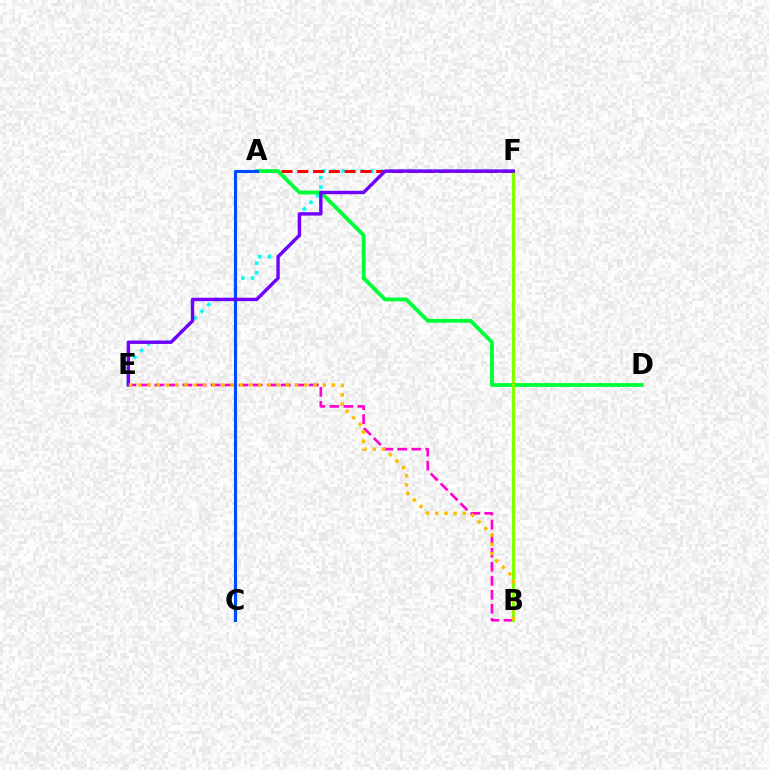{('B', 'E'): [{'color': '#ff00cf', 'line_style': 'dashed', 'thickness': 1.9}, {'color': '#ffbd00', 'line_style': 'dotted', 'thickness': 2.51}], ('E', 'F'): [{'color': '#00fff6', 'line_style': 'dotted', 'thickness': 2.6}, {'color': '#7200ff', 'line_style': 'solid', 'thickness': 2.45}], ('A', 'F'): [{'color': '#ff0000', 'line_style': 'dashed', 'thickness': 2.14}], ('A', 'D'): [{'color': '#00ff39', 'line_style': 'solid', 'thickness': 2.76}], ('B', 'F'): [{'color': '#84ff00', 'line_style': 'solid', 'thickness': 2.3}], ('A', 'C'): [{'color': '#004bff', 'line_style': 'solid', 'thickness': 2.24}]}